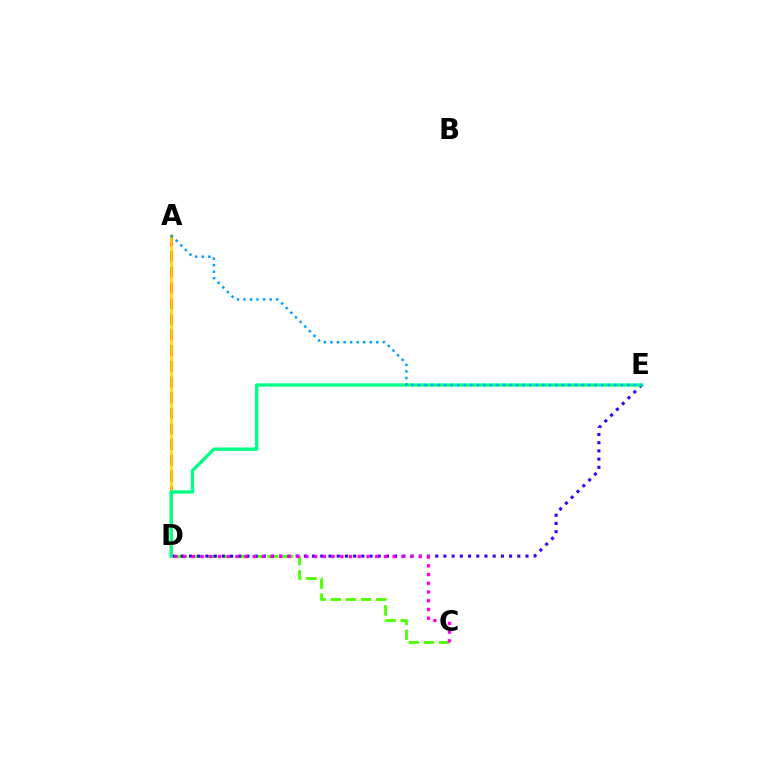{('C', 'D'): [{'color': '#4fff00', 'line_style': 'dashed', 'thickness': 2.06}, {'color': '#ff00ed', 'line_style': 'dotted', 'thickness': 2.37}], ('A', 'D'): [{'color': '#ff0000', 'line_style': 'dashed', 'thickness': 2.13}, {'color': '#ffd500', 'line_style': 'solid', 'thickness': 1.83}], ('D', 'E'): [{'color': '#3700ff', 'line_style': 'dotted', 'thickness': 2.23}, {'color': '#00ff86', 'line_style': 'solid', 'thickness': 2.4}], ('A', 'E'): [{'color': '#009eff', 'line_style': 'dotted', 'thickness': 1.78}]}